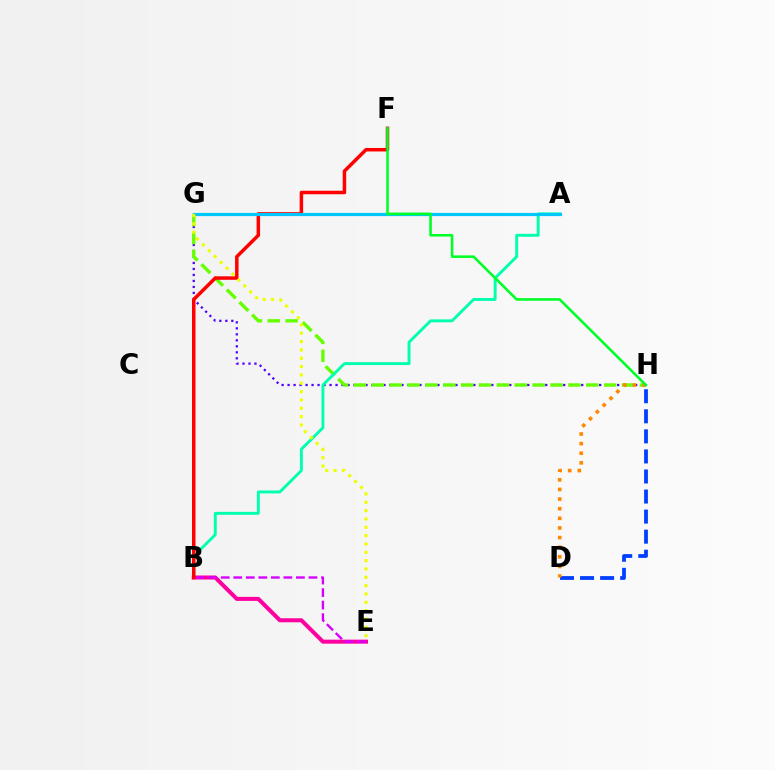{('G', 'H'): [{'color': '#4f00ff', 'line_style': 'dotted', 'thickness': 1.63}, {'color': '#66ff00', 'line_style': 'dashed', 'thickness': 2.43}], ('A', 'B'): [{'color': '#00ffaf', 'line_style': 'solid', 'thickness': 2.1}], ('D', 'H'): [{'color': '#003fff', 'line_style': 'dashed', 'thickness': 2.72}, {'color': '#ff8800', 'line_style': 'dotted', 'thickness': 2.61}], ('B', 'E'): [{'color': '#ff00a0', 'line_style': 'solid', 'thickness': 2.9}, {'color': '#d600ff', 'line_style': 'dashed', 'thickness': 1.7}], ('B', 'F'): [{'color': '#ff0000', 'line_style': 'solid', 'thickness': 2.51}], ('A', 'G'): [{'color': '#00c7ff', 'line_style': 'solid', 'thickness': 2.28}], ('F', 'H'): [{'color': '#00ff27', 'line_style': 'solid', 'thickness': 1.85}], ('E', 'G'): [{'color': '#eeff00', 'line_style': 'dotted', 'thickness': 2.27}]}